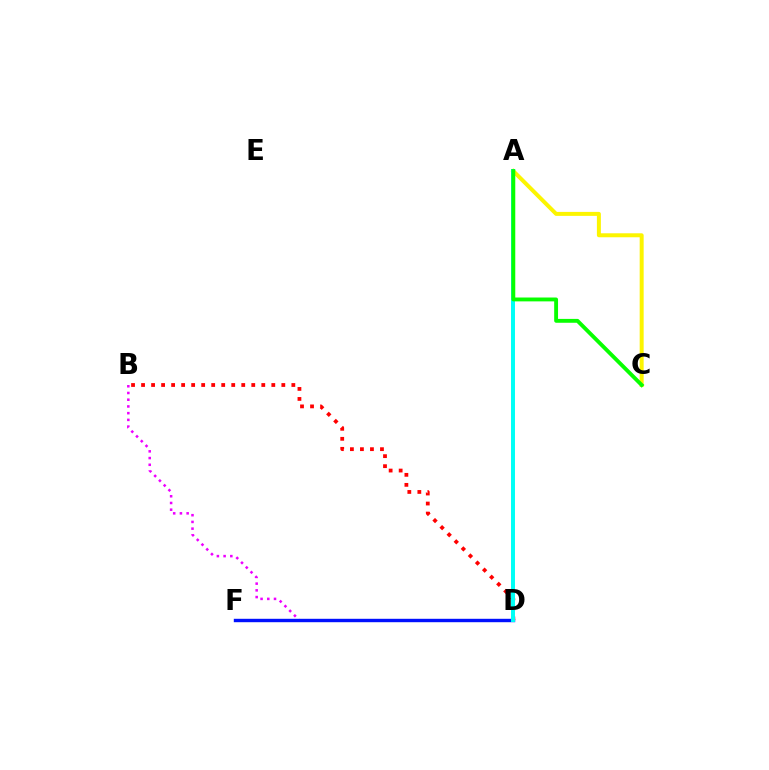{('B', 'D'): [{'color': '#ee00ff', 'line_style': 'dotted', 'thickness': 1.83}, {'color': '#ff0000', 'line_style': 'dotted', 'thickness': 2.72}], ('A', 'C'): [{'color': '#fcf500', 'line_style': 'solid', 'thickness': 2.87}, {'color': '#08ff00', 'line_style': 'solid', 'thickness': 2.78}], ('D', 'F'): [{'color': '#0010ff', 'line_style': 'solid', 'thickness': 2.46}], ('A', 'D'): [{'color': '#00fff6', 'line_style': 'solid', 'thickness': 2.86}]}